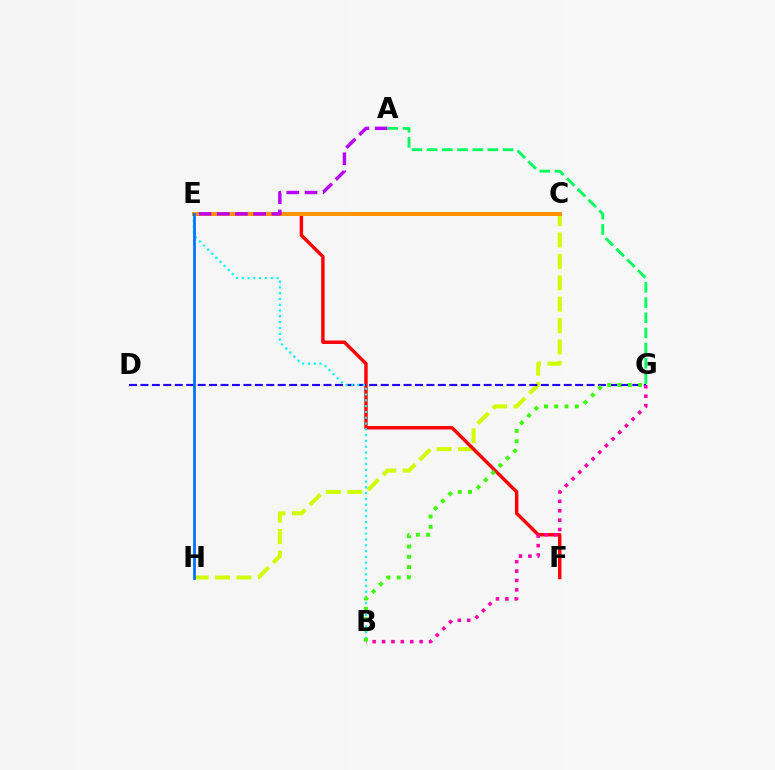{('C', 'H'): [{'color': '#d1ff00', 'line_style': 'dashed', 'thickness': 2.91}], ('E', 'F'): [{'color': '#ff0000', 'line_style': 'solid', 'thickness': 2.47}], ('D', 'G'): [{'color': '#2500ff', 'line_style': 'dashed', 'thickness': 1.55}], ('B', 'E'): [{'color': '#00fff6', 'line_style': 'dotted', 'thickness': 1.58}], ('C', 'E'): [{'color': '#ff9400', 'line_style': 'solid', 'thickness': 2.88}], ('B', 'G'): [{'color': '#ff00ac', 'line_style': 'dotted', 'thickness': 2.55}, {'color': '#3dff00', 'line_style': 'dotted', 'thickness': 2.8}], ('A', 'E'): [{'color': '#b900ff', 'line_style': 'dashed', 'thickness': 2.47}], ('A', 'G'): [{'color': '#00ff5c', 'line_style': 'dashed', 'thickness': 2.06}], ('E', 'H'): [{'color': '#0074ff', 'line_style': 'solid', 'thickness': 2.0}]}